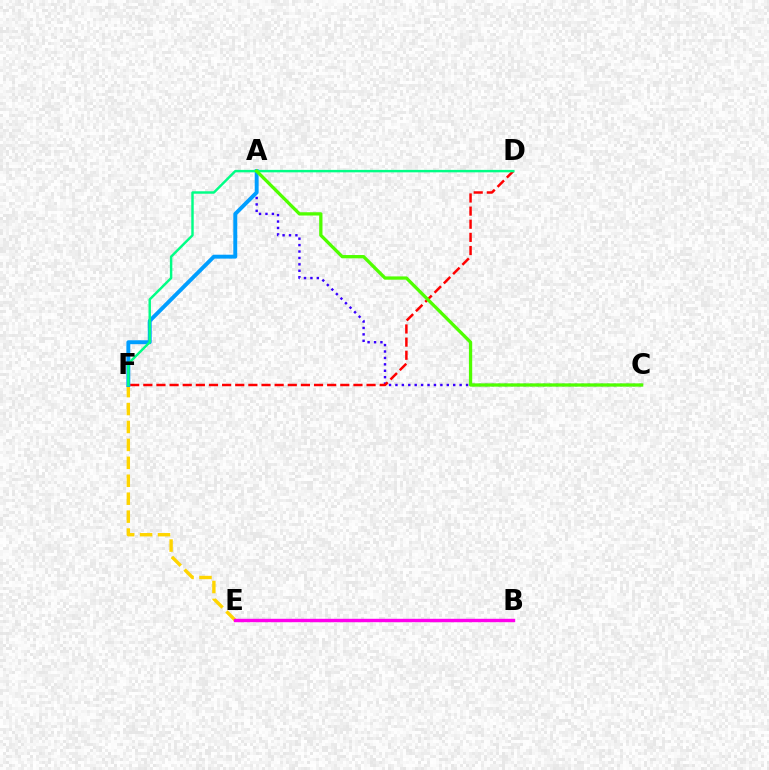{('E', 'F'): [{'color': '#ffd500', 'line_style': 'dashed', 'thickness': 2.44}], ('B', 'E'): [{'color': '#ff00ed', 'line_style': 'solid', 'thickness': 2.45}], ('A', 'C'): [{'color': '#3700ff', 'line_style': 'dotted', 'thickness': 1.74}, {'color': '#4fff00', 'line_style': 'solid', 'thickness': 2.37}], ('D', 'F'): [{'color': '#ff0000', 'line_style': 'dashed', 'thickness': 1.78}, {'color': '#00ff86', 'line_style': 'solid', 'thickness': 1.76}], ('A', 'F'): [{'color': '#009eff', 'line_style': 'solid', 'thickness': 2.82}]}